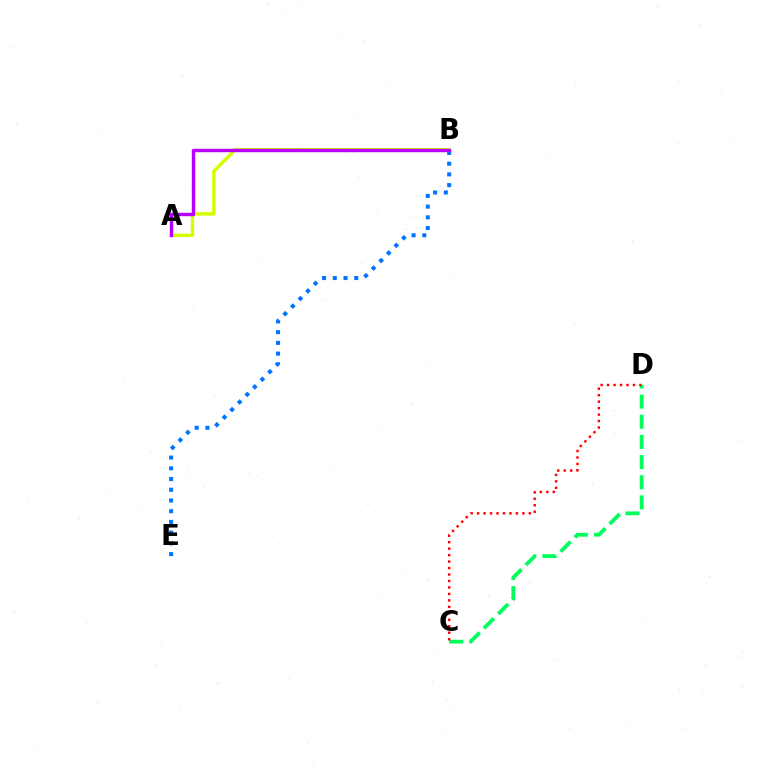{('C', 'D'): [{'color': '#00ff5c', 'line_style': 'dashed', 'thickness': 2.74}, {'color': '#ff0000', 'line_style': 'dotted', 'thickness': 1.76}], ('A', 'B'): [{'color': '#d1ff00', 'line_style': 'solid', 'thickness': 2.45}, {'color': '#b900ff', 'line_style': 'solid', 'thickness': 2.46}], ('B', 'E'): [{'color': '#0074ff', 'line_style': 'dotted', 'thickness': 2.91}]}